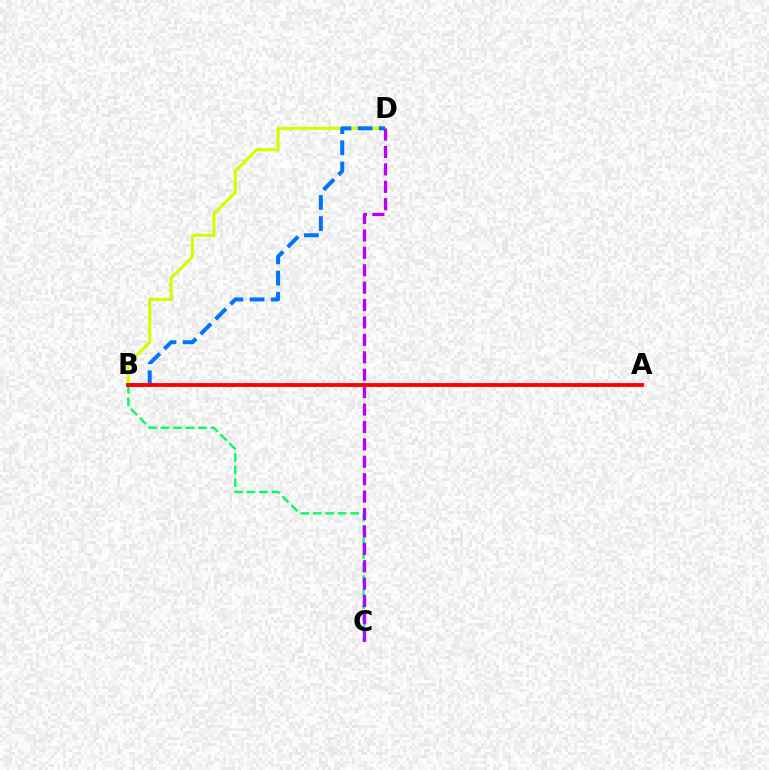{('B', 'D'): [{'color': '#d1ff00', 'line_style': 'solid', 'thickness': 2.24}, {'color': '#0074ff', 'line_style': 'dashed', 'thickness': 2.88}], ('B', 'C'): [{'color': '#00ff5c', 'line_style': 'dashed', 'thickness': 1.7}], ('C', 'D'): [{'color': '#b900ff', 'line_style': 'dashed', 'thickness': 2.37}], ('A', 'B'): [{'color': '#ff0000', 'line_style': 'solid', 'thickness': 2.76}]}